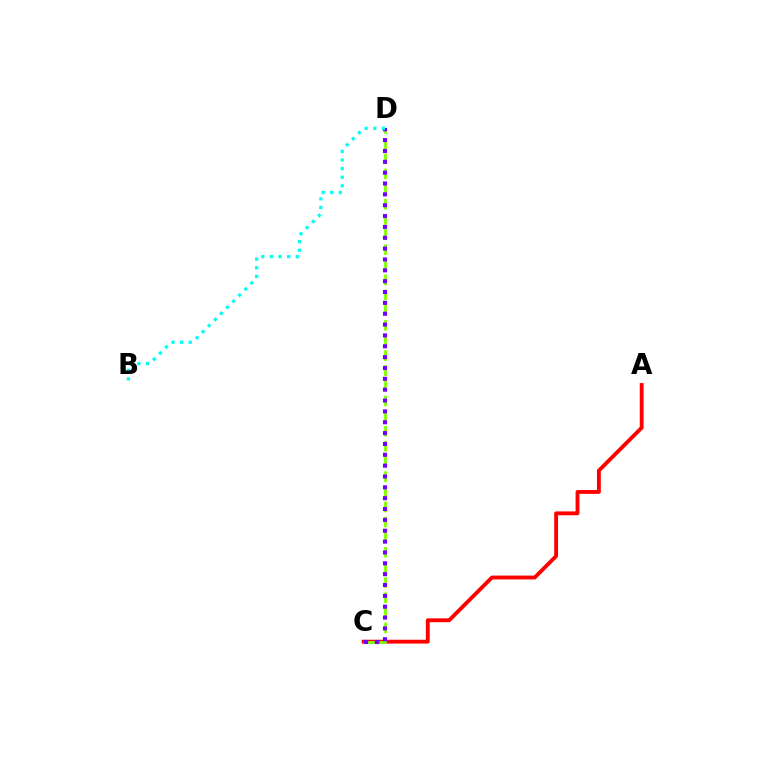{('A', 'C'): [{'color': '#ff0000', 'line_style': 'solid', 'thickness': 2.77}], ('C', 'D'): [{'color': '#84ff00', 'line_style': 'dashed', 'thickness': 2.06}, {'color': '#7200ff', 'line_style': 'dotted', 'thickness': 2.95}], ('B', 'D'): [{'color': '#00fff6', 'line_style': 'dotted', 'thickness': 2.34}]}